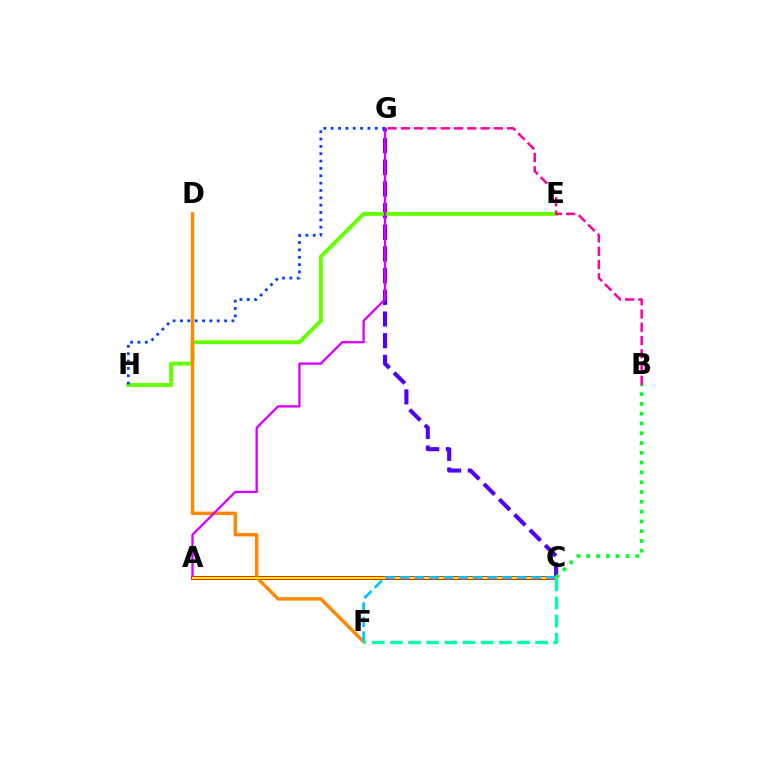{('C', 'G'): [{'color': '#4f00ff', 'line_style': 'dashed', 'thickness': 2.94}], ('A', 'C'): [{'color': '#ff0000', 'line_style': 'solid', 'thickness': 2.82}, {'color': '#eeff00', 'line_style': 'solid', 'thickness': 1.6}], ('E', 'H'): [{'color': '#66ff00', 'line_style': 'solid', 'thickness': 2.85}], ('D', 'F'): [{'color': '#ff8800', 'line_style': 'solid', 'thickness': 2.46}], ('A', 'G'): [{'color': '#d600ff', 'line_style': 'solid', 'thickness': 1.66}], ('G', 'H'): [{'color': '#003fff', 'line_style': 'dotted', 'thickness': 2.0}], ('B', 'C'): [{'color': '#00ff27', 'line_style': 'dotted', 'thickness': 2.66}], ('B', 'G'): [{'color': '#ff00a0', 'line_style': 'dashed', 'thickness': 1.8}], ('C', 'F'): [{'color': '#00c7ff', 'line_style': 'dashed', 'thickness': 1.98}, {'color': '#00ffaf', 'line_style': 'dashed', 'thickness': 2.46}]}